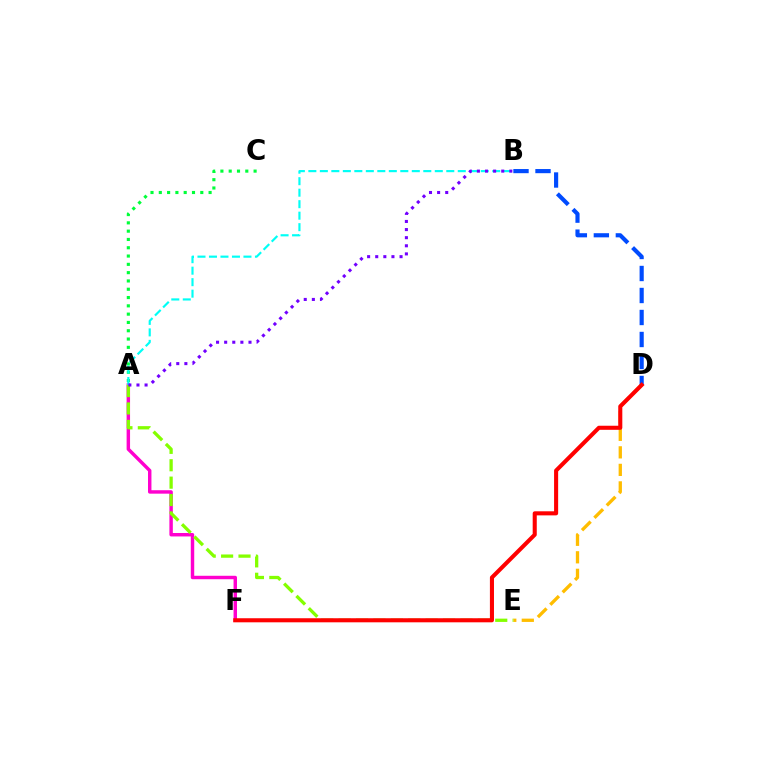{('A', 'C'): [{'color': '#00ff39', 'line_style': 'dotted', 'thickness': 2.25}], ('D', 'E'): [{'color': '#ffbd00', 'line_style': 'dashed', 'thickness': 2.38}], ('A', 'F'): [{'color': '#ff00cf', 'line_style': 'solid', 'thickness': 2.48}], ('A', 'B'): [{'color': '#00fff6', 'line_style': 'dashed', 'thickness': 1.56}, {'color': '#7200ff', 'line_style': 'dotted', 'thickness': 2.2}], ('A', 'E'): [{'color': '#84ff00', 'line_style': 'dashed', 'thickness': 2.36}], ('B', 'D'): [{'color': '#004bff', 'line_style': 'dashed', 'thickness': 2.99}], ('D', 'F'): [{'color': '#ff0000', 'line_style': 'solid', 'thickness': 2.93}]}